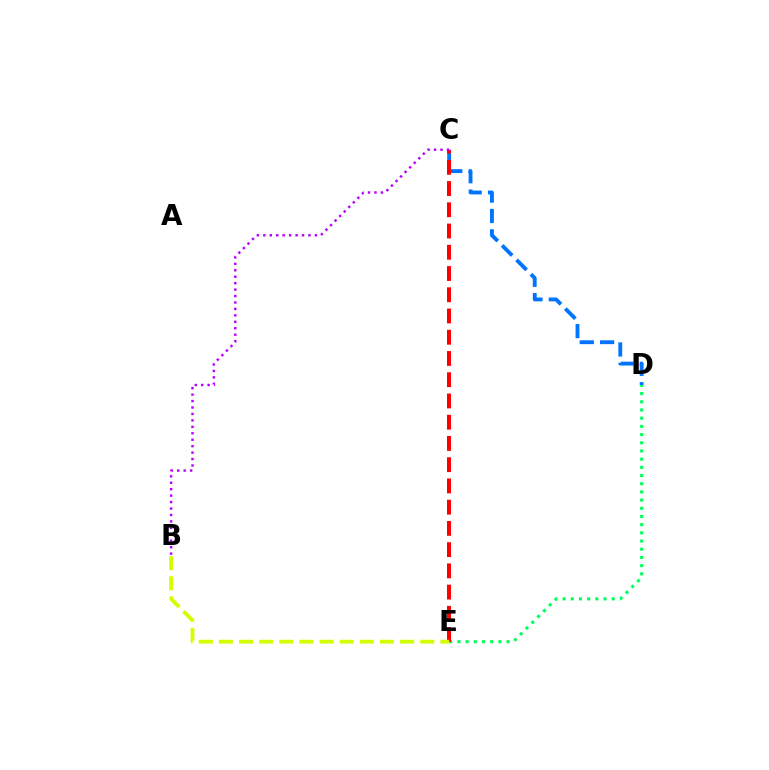{('C', 'D'): [{'color': '#0074ff', 'line_style': 'dashed', 'thickness': 2.77}], ('D', 'E'): [{'color': '#00ff5c', 'line_style': 'dotted', 'thickness': 2.23}], ('C', 'E'): [{'color': '#ff0000', 'line_style': 'dashed', 'thickness': 2.89}], ('B', 'C'): [{'color': '#b900ff', 'line_style': 'dotted', 'thickness': 1.75}], ('B', 'E'): [{'color': '#d1ff00', 'line_style': 'dashed', 'thickness': 2.74}]}